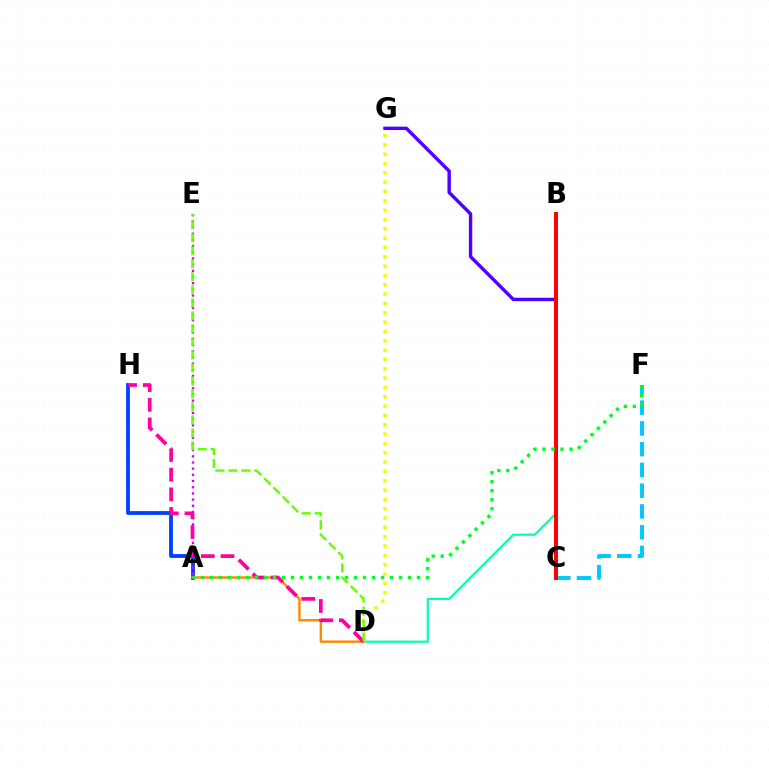{('B', 'D'): [{'color': '#00ffaf', 'line_style': 'solid', 'thickness': 1.57}], ('A', 'H'): [{'color': '#003fff', 'line_style': 'solid', 'thickness': 2.74}], ('A', 'E'): [{'color': '#d600ff', 'line_style': 'dotted', 'thickness': 1.68}], ('A', 'D'): [{'color': '#ff8800', 'line_style': 'solid', 'thickness': 1.73}], ('C', 'G'): [{'color': '#4f00ff', 'line_style': 'solid', 'thickness': 2.46}], ('C', 'F'): [{'color': '#00c7ff', 'line_style': 'dashed', 'thickness': 2.82}], ('B', 'C'): [{'color': '#ff0000', 'line_style': 'solid', 'thickness': 2.85}], ('D', 'G'): [{'color': '#eeff00', 'line_style': 'dotted', 'thickness': 2.53}], ('D', 'H'): [{'color': '#ff00a0', 'line_style': 'dashed', 'thickness': 2.68}], ('A', 'F'): [{'color': '#00ff27', 'line_style': 'dotted', 'thickness': 2.45}], ('D', 'E'): [{'color': '#66ff00', 'line_style': 'dashed', 'thickness': 1.77}]}